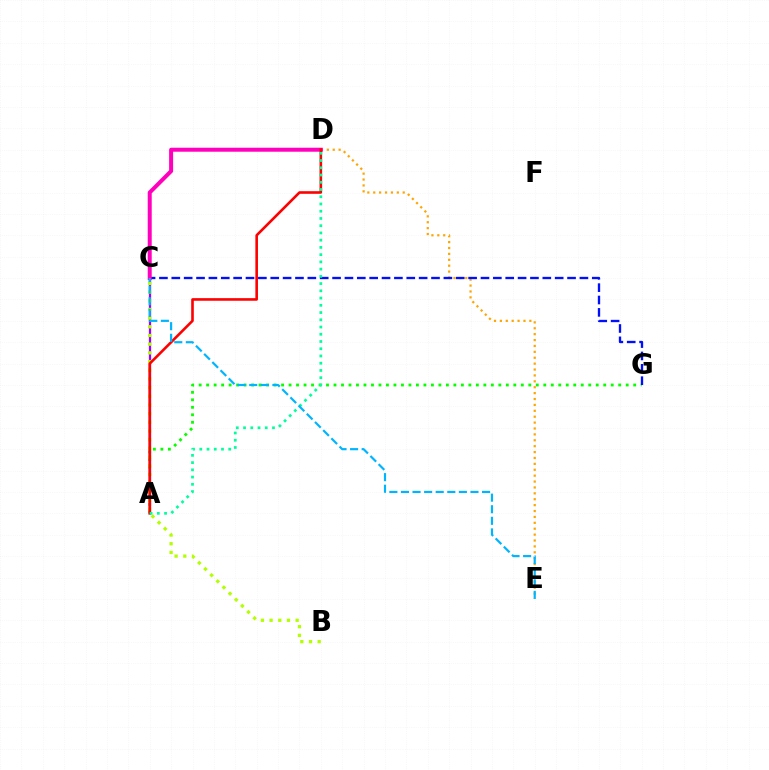{('A', 'G'): [{'color': '#08ff00', 'line_style': 'dotted', 'thickness': 2.04}], ('D', 'E'): [{'color': '#ffa500', 'line_style': 'dotted', 'thickness': 1.6}], ('C', 'G'): [{'color': '#0010ff', 'line_style': 'dashed', 'thickness': 1.68}], ('A', 'C'): [{'color': '#9b00ff', 'line_style': 'solid', 'thickness': 1.65}], ('B', 'C'): [{'color': '#b3ff00', 'line_style': 'dotted', 'thickness': 2.36}], ('C', 'D'): [{'color': '#ff00bd', 'line_style': 'solid', 'thickness': 2.88}], ('A', 'D'): [{'color': '#ff0000', 'line_style': 'solid', 'thickness': 1.88}, {'color': '#00ff9d', 'line_style': 'dotted', 'thickness': 1.97}], ('C', 'E'): [{'color': '#00b5ff', 'line_style': 'dashed', 'thickness': 1.57}]}